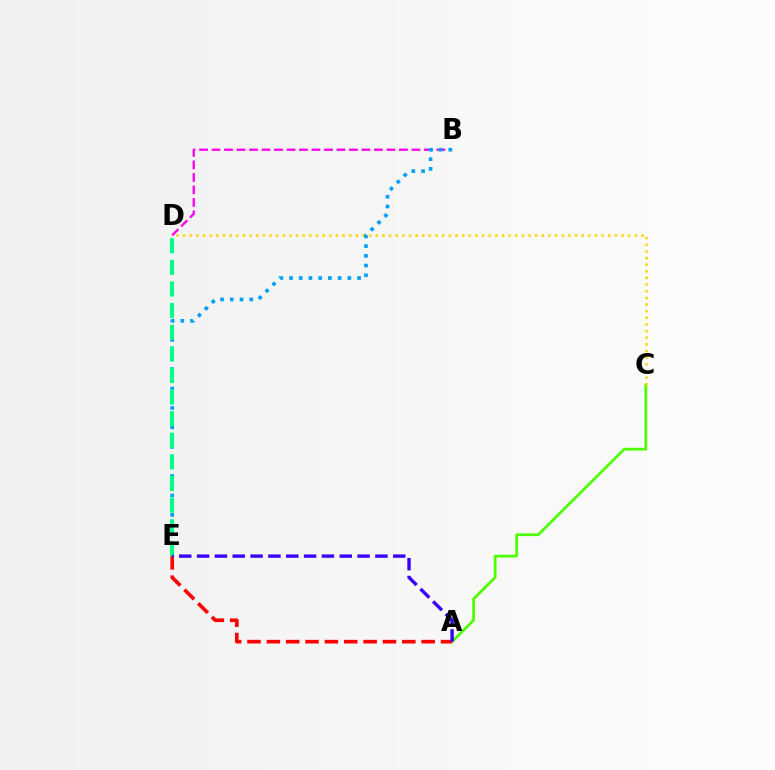{('A', 'C'): [{'color': '#4fff00', 'line_style': 'solid', 'thickness': 2.0}], ('C', 'D'): [{'color': '#ffd500', 'line_style': 'dotted', 'thickness': 1.8}], ('B', 'D'): [{'color': '#ff00ed', 'line_style': 'dashed', 'thickness': 1.7}], ('B', 'E'): [{'color': '#009eff', 'line_style': 'dotted', 'thickness': 2.64}], ('D', 'E'): [{'color': '#00ff86', 'line_style': 'dashed', 'thickness': 2.94}], ('A', 'E'): [{'color': '#ff0000', 'line_style': 'dashed', 'thickness': 2.63}, {'color': '#3700ff', 'line_style': 'dashed', 'thickness': 2.42}]}